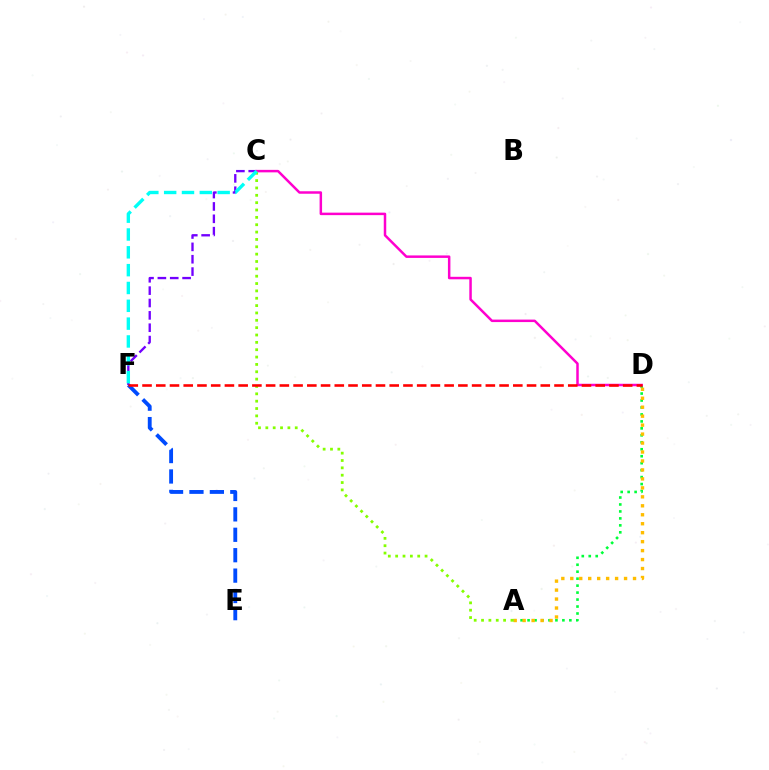{('C', 'F'): [{'color': '#7200ff', 'line_style': 'dashed', 'thickness': 1.68}, {'color': '#00fff6', 'line_style': 'dashed', 'thickness': 2.42}], ('A', 'D'): [{'color': '#00ff39', 'line_style': 'dotted', 'thickness': 1.89}, {'color': '#ffbd00', 'line_style': 'dotted', 'thickness': 2.44}], ('C', 'D'): [{'color': '#ff00cf', 'line_style': 'solid', 'thickness': 1.79}], ('A', 'C'): [{'color': '#84ff00', 'line_style': 'dotted', 'thickness': 2.0}], ('E', 'F'): [{'color': '#004bff', 'line_style': 'dashed', 'thickness': 2.77}], ('D', 'F'): [{'color': '#ff0000', 'line_style': 'dashed', 'thickness': 1.87}]}